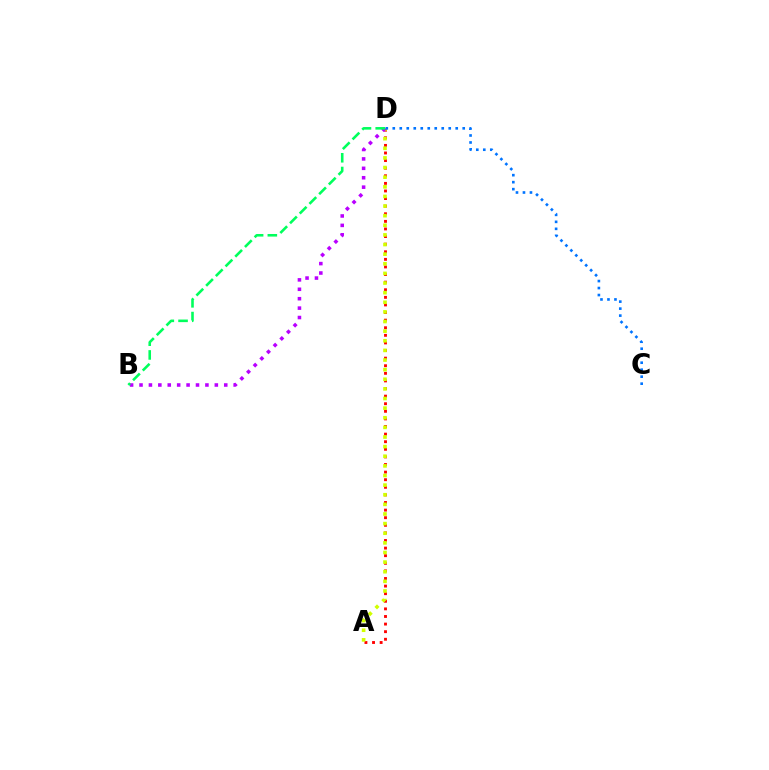{('A', 'D'): [{'color': '#ff0000', 'line_style': 'dotted', 'thickness': 2.06}, {'color': '#d1ff00', 'line_style': 'dotted', 'thickness': 2.61}], ('B', 'D'): [{'color': '#b900ff', 'line_style': 'dotted', 'thickness': 2.56}, {'color': '#00ff5c', 'line_style': 'dashed', 'thickness': 1.86}], ('C', 'D'): [{'color': '#0074ff', 'line_style': 'dotted', 'thickness': 1.9}]}